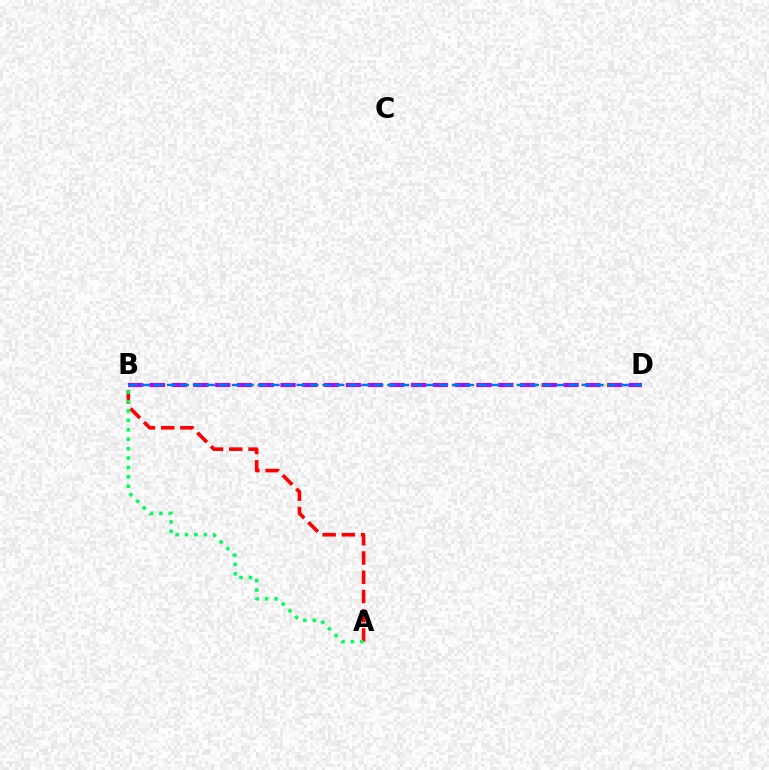{('A', 'B'): [{'color': '#ff0000', 'line_style': 'dashed', 'thickness': 2.61}, {'color': '#00ff5c', 'line_style': 'dotted', 'thickness': 2.56}], ('B', 'D'): [{'color': '#d1ff00', 'line_style': 'dotted', 'thickness': 1.6}, {'color': '#b900ff', 'line_style': 'dashed', 'thickness': 2.96}, {'color': '#0074ff', 'line_style': 'dashed', 'thickness': 1.76}]}